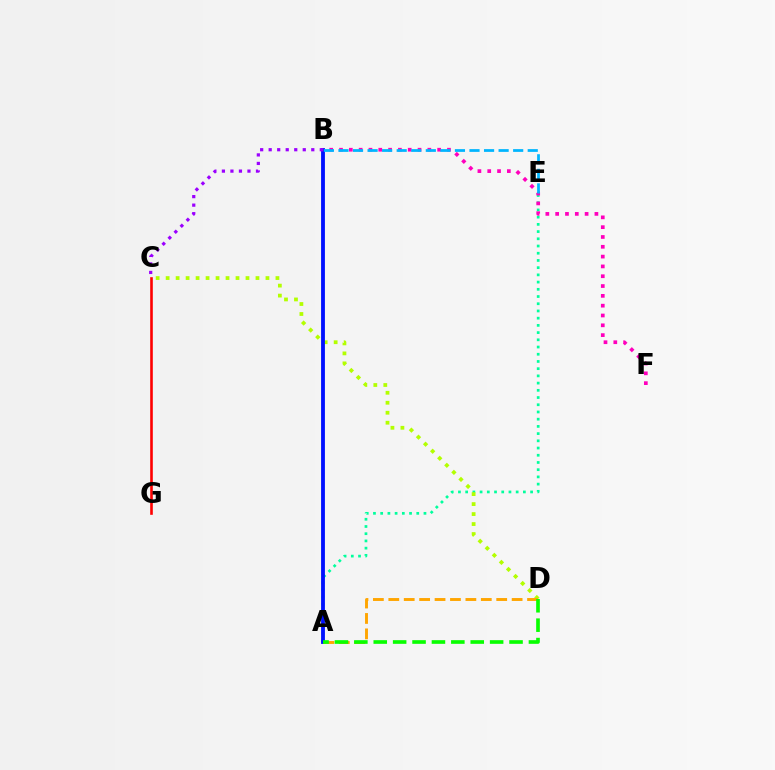{('A', 'E'): [{'color': '#00ff9d', 'line_style': 'dotted', 'thickness': 1.96}], ('C', 'D'): [{'color': '#b3ff00', 'line_style': 'dotted', 'thickness': 2.71}], ('C', 'G'): [{'color': '#ff0000', 'line_style': 'solid', 'thickness': 1.89}], ('A', 'B'): [{'color': '#0010ff', 'line_style': 'solid', 'thickness': 2.75}], ('B', 'F'): [{'color': '#ff00bd', 'line_style': 'dotted', 'thickness': 2.67}], ('B', 'E'): [{'color': '#00b5ff', 'line_style': 'dashed', 'thickness': 1.98}], ('A', 'D'): [{'color': '#ffa500', 'line_style': 'dashed', 'thickness': 2.09}, {'color': '#08ff00', 'line_style': 'dashed', 'thickness': 2.64}], ('B', 'C'): [{'color': '#9b00ff', 'line_style': 'dotted', 'thickness': 2.31}]}